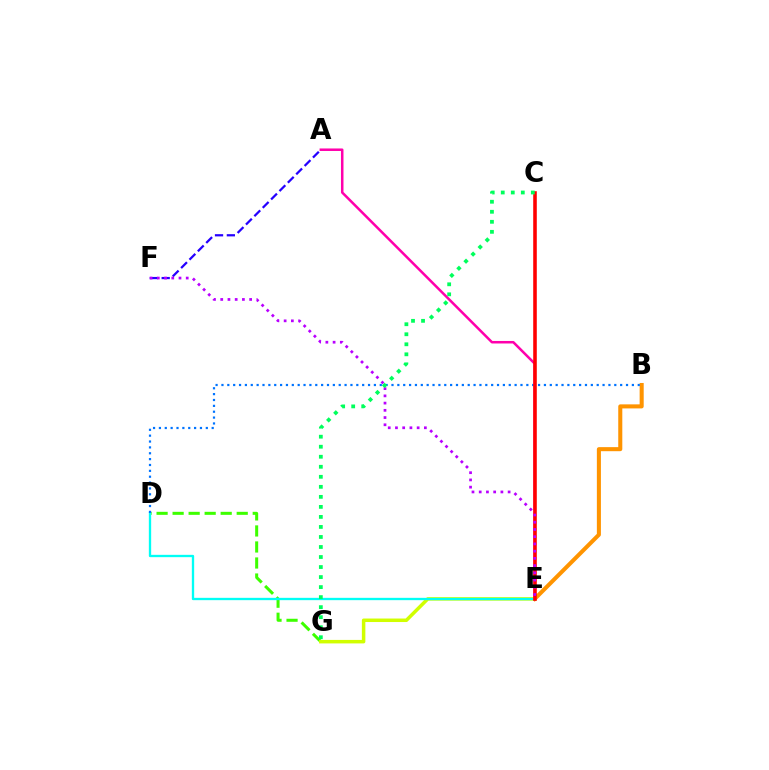{('D', 'G'): [{'color': '#3dff00', 'line_style': 'dashed', 'thickness': 2.18}], ('E', 'G'): [{'color': '#d1ff00', 'line_style': 'solid', 'thickness': 2.52}], ('A', 'F'): [{'color': '#2500ff', 'line_style': 'dashed', 'thickness': 1.61}], ('B', 'E'): [{'color': '#ff9400', 'line_style': 'solid', 'thickness': 2.92}], ('D', 'E'): [{'color': '#00fff6', 'line_style': 'solid', 'thickness': 1.68}], ('B', 'D'): [{'color': '#0074ff', 'line_style': 'dotted', 'thickness': 1.59}], ('A', 'E'): [{'color': '#ff00ac', 'line_style': 'solid', 'thickness': 1.81}], ('C', 'E'): [{'color': '#ff0000', 'line_style': 'solid', 'thickness': 2.58}], ('E', 'F'): [{'color': '#b900ff', 'line_style': 'dotted', 'thickness': 1.96}], ('C', 'G'): [{'color': '#00ff5c', 'line_style': 'dotted', 'thickness': 2.72}]}